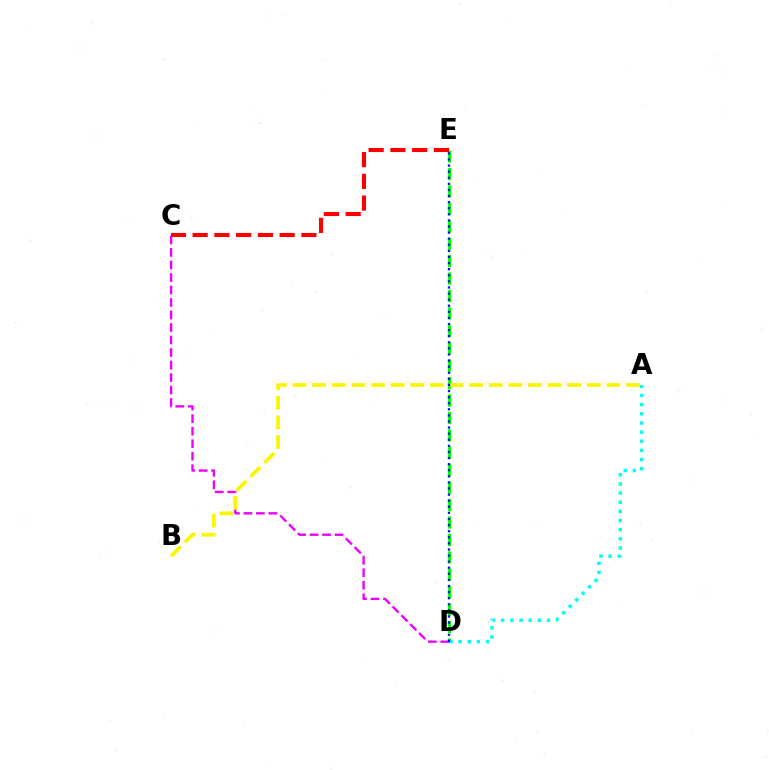{('D', 'E'): [{'color': '#08ff00', 'line_style': 'dashed', 'thickness': 2.37}, {'color': '#0010ff', 'line_style': 'dotted', 'thickness': 1.66}], ('A', 'D'): [{'color': '#00fff6', 'line_style': 'dotted', 'thickness': 2.49}], ('C', 'D'): [{'color': '#ee00ff', 'line_style': 'dashed', 'thickness': 1.7}], ('C', 'E'): [{'color': '#ff0000', 'line_style': 'dashed', 'thickness': 2.95}], ('A', 'B'): [{'color': '#fcf500', 'line_style': 'dashed', 'thickness': 2.67}]}